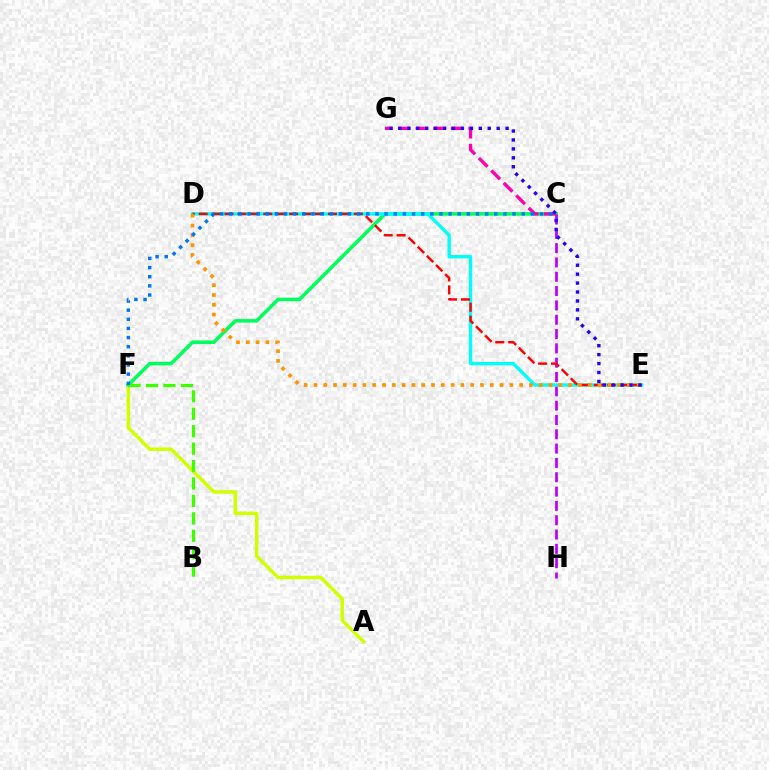{('A', 'F'): [{'color': '#d1ff00', 'line_style': 'solid', 'thickness': 2.49}], ('C', 'F'): [{'color': '#00ff5c', 'line_style': 'solid', 'thickness': 2.55}, {'color': '#0074ff', 'line_style': 'dotted', 'thickness': 2.48}], ('C', 'H'): [{'color': '#b900ff', 'line_style': 'dashed', 'thickness': 1.95}], ('B', 'F'): [{'color': '#3dff00', 'line_style': 'dashed', 'thickness': 2.37}], ('C', 'G'): [{'color': '#ff00ac', 'line_style': 'dashed', 'thickness': 2.39}], ('D', 'E'): [{'color': '#00fff6', 'line_style': 'solid', 'thickness': 2.44}, {'color': '#ff0000', 'line_style': 'dashed', 'thickness': 1.76}, {'color': '#ff9400', 'line_style': 'dotted', 'thickness': 2.66}], ('E', 'G'): [{'color': '#2500ff', 'line_style': 'dotted', 'thickness': 2.43}]}